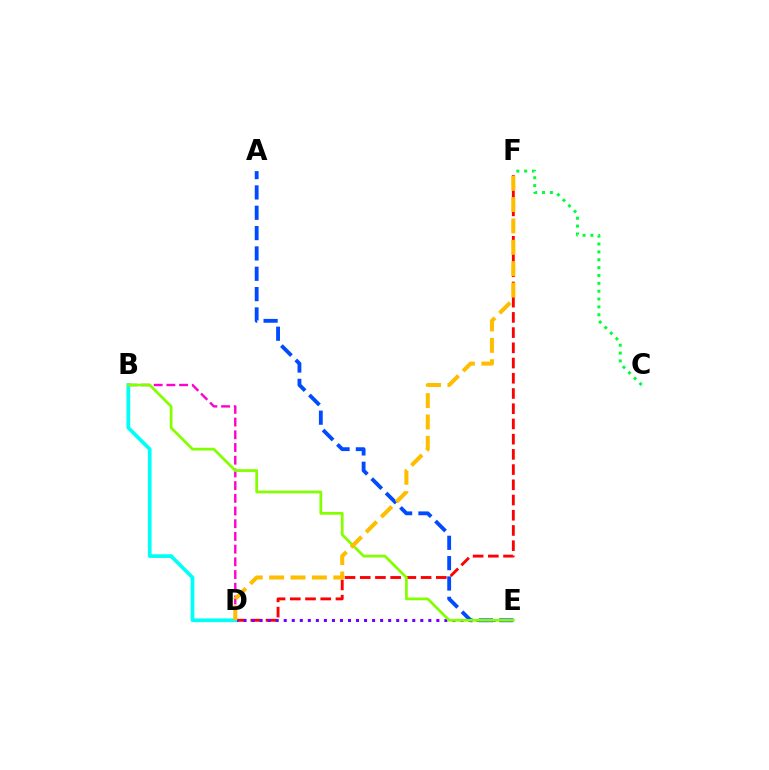{('D', 'F'): [{'color': '#ff0000', 'line_style': 'dashed', 'thickness': 2.07}, {'color': '#ffbd00', 'line_style': 'dashed', 'thickness': 2.9}], ('B', 'D'): [{'color': '#ff00cf', 'line_style': 'dashed', 'thickness': 1.73}, {'color': '#00fff6', 'line_style': 'solid', 'thickness': 2.68}], ('A', 'E'): [{'color': '#004bff', 'line_style': 'dashed', 'thickness': 2.76}], ('D', 'E'): [{'color': '#7200ff', 'line_style': 'dotted', 'thickness': 2.18}], ('C', 'F'): [{'color': '#00ff39', 'line_style': 'dotted', 'thickness': 2.14}], ('B', 'E'): [{'color': '#84ff00', 'line_style': 'solid', 'thickness': 1.99}]}